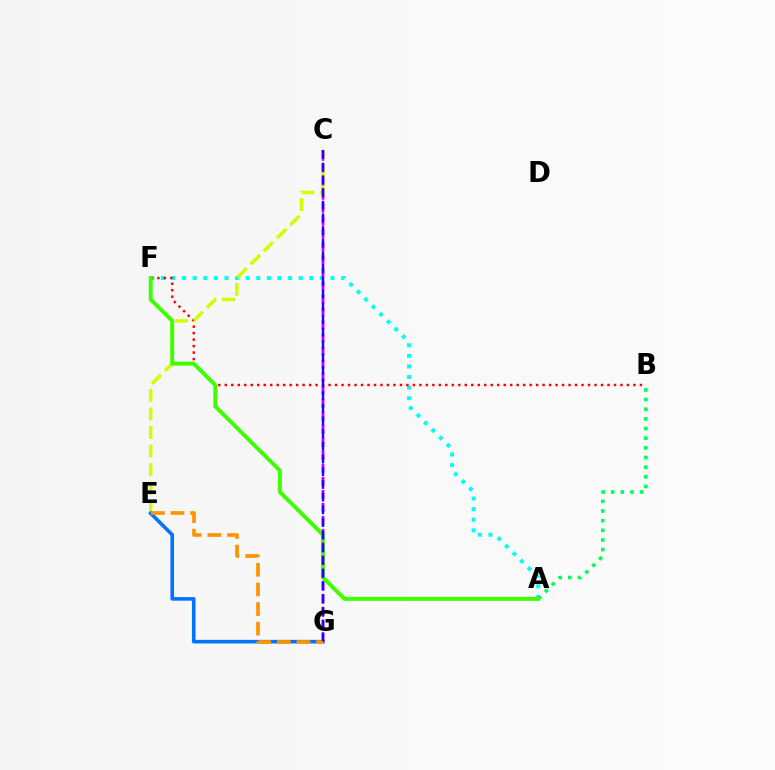{('A', 'F'): [{'color': '#00fff6', 'line_style': 'dotted', 'thickness': 2.88}, {'color': '#3dff00', 'line_style': 'solid', 'thickness': 2.84}], ('A', 'B'): [{'color': '#00ff5c', 'line_style': 'dotted', 'thickness': 2.62}], ('B', 'F'): [{'color': '#ff0000', 'line_style': 'dotted', 'thickness': 1.76}], ('C', 'G'): [{'color': '#ff00ac', 'line_style': 'dashed', 'thickness': 1.77}, {'color': '#b900ff', 'line_style': 'dashed', 'thickness': 1.78}, {'color': '#2500ff', 'line_style': 'dashed', 'thickness': 1.72}], ('C', 'E'): [{'color': '#d1ff00', 'line_style': 'dashed', 'thickness': 2.52}], ('E', 'G'): [{'color': '#0074ff', 'line_style': 'solid', 'thickness': 2.59}, {'color': '#ff9400', 'line_style': 'dashed', 'thickness': 2.66}]}